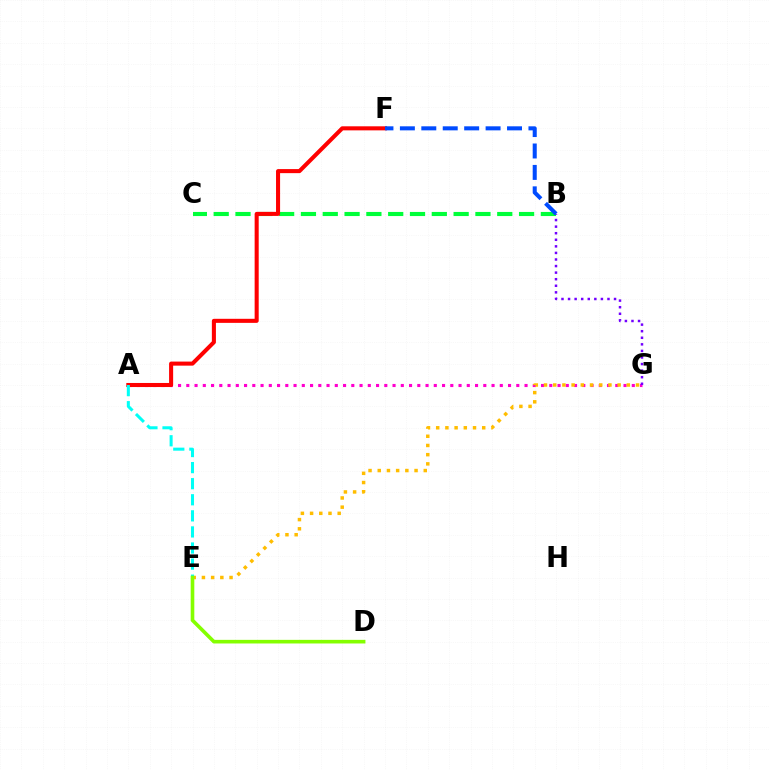{('B', 'C'): [{'color': '#00ff39', 'line_style': 'dashed', 'thickness': 2.96}], ('A', 'G'): [{'color': '#ff00cf', 'line_style': 'dotted', 'thickness': 2.24}], ('A', 'F'): [{'color': '#ff0000', 'line_style': 'solid', 'thickness': 2.92}], ('E', 'G'): [{'color': '#ffbd00', 'line_style': 'dotted', 'thickness': 2.5}], ('B', 'G'): [{'color': '#7200ff', 'line_style': 'dotted', 'thickness': 1.79}], ('A', 'E'): [{'color': '#00fff6', 'line_style': 'dashed', 'thickness': 2.18}], ('D', 'E'): [{'color': '#84ff00', 'line_style': 'solid', 'thickness': 2.61}], ('B', 'F'): [{'color': '#004bff', 'line_style': 'dashed', 'thickness': 2.91}]}